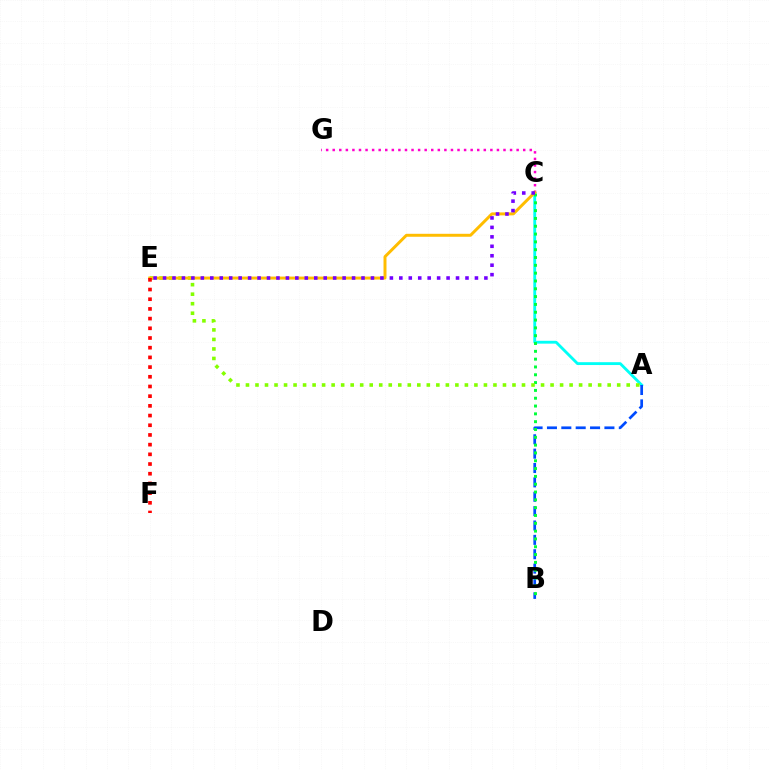{('A', 'C'): [{'color': '#00fff6', 'line_style': 'solid', 'thickness': 2.05}], ('A', 'B'): [{'color': '#004bff', 'line_style': 'dashed', 'thickness': 1.95}], ('C', 'G'): [{'color': '#ff00cf', 'line_style': 'dotted', 'thickness': 1.78}], ('B', 'C'): [{'color': '#00ff39', 'line_style': 'dotted', 'thickness': 2.12}], ('A', 'E'): [{'color': '#84ff00', 'line_style': 'dotted', 'thickness': 2.59}], ('C', 'E'): [{'color': '#ffbd00', 'line_style': 'solid', 'thickness': 2.14}, {'color': '#7200ff', 'line_style': 'dotted', 'thickness': 2.57}], ('E', 'F'): [{'color': '#ff0000', 'line_style': 'dotted', 'thickness': 2.63}]}